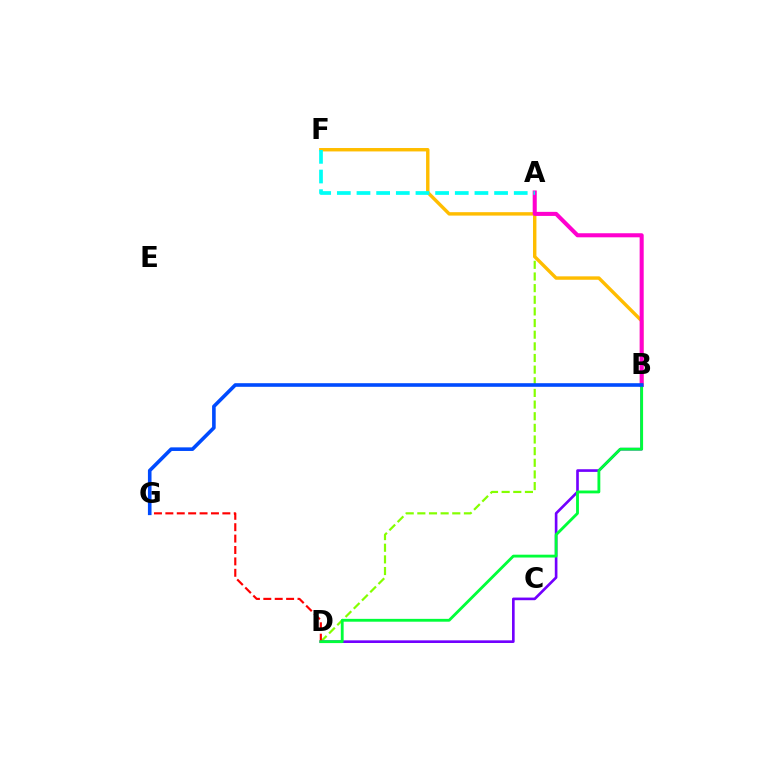{('A', 'D'): [{'color': '#84ff00', 'line_style': 'dashed', 'thickness': 1.58}], ('B', 'F'): [{'color': '#ffbd00', 'line_style': 'solid', 'thickness': 2.46}], ('A', 'B'): [{'color': '#ff00cf', 'line_style': 'solid', 'thickness': 2.92}], ('B', 'D'): [{'color': '#7200ff', 'line_style': 'solid', 'thickness': 1.9}, {'color': '#00ff39', 'line_style': 'solid', 'thickness': 2.05}], ('D', 'G'): [{'color': '#ff0000', 'line_style': 'dashed', 'thickness': 1.55}], ('A', 'F'): [{'color': '#00fff6', 'line_style': 'dashed', 'thickness': 2.67}], ('B', 'G'): [{'color': '#004bff', 'line_style': 'solid', 'thickness': 2.6}]}